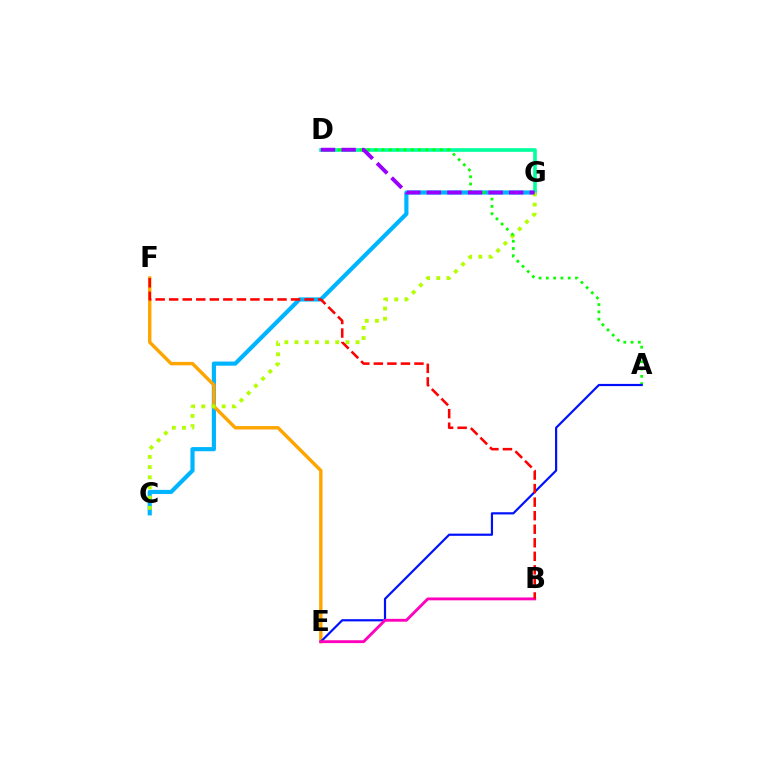{('C', 'G'): [{'color': '#00b5ff', 'line_style': 'solid', 'thickness': 3.0}, {'color': '#b3ff00', 'line_style': 'dotted', 'thickness': 2.77}], ('D', 'G'): [{'color': '#00ff9d', 'line_style': 'solid', 'thickness': 2.62}, {'color': '#9b00ff', 'line_style': 'dashed', 'thickness': 2.8}], ('E', 'F'): [{'color': '#ffa500', 'line_style': 'solid', 'thickness': 2.45}], ('A', 'D'): [{'color': '#08ff00', 'line_style': 'dotted', 'thickness': 1.98}], ('A', 'E'): [{'color': '#0010ff', 'line_style': 'solid', 'thickness': 1.57}], ('B', 'E'): [{'color': '#ff00bd', 'line_style': 'solid', 'thickness': 2.06}], ('B', 'F'): [{'color': '#ff0000', 'line_style': 'dashed', 'thickness': 1.84}]}